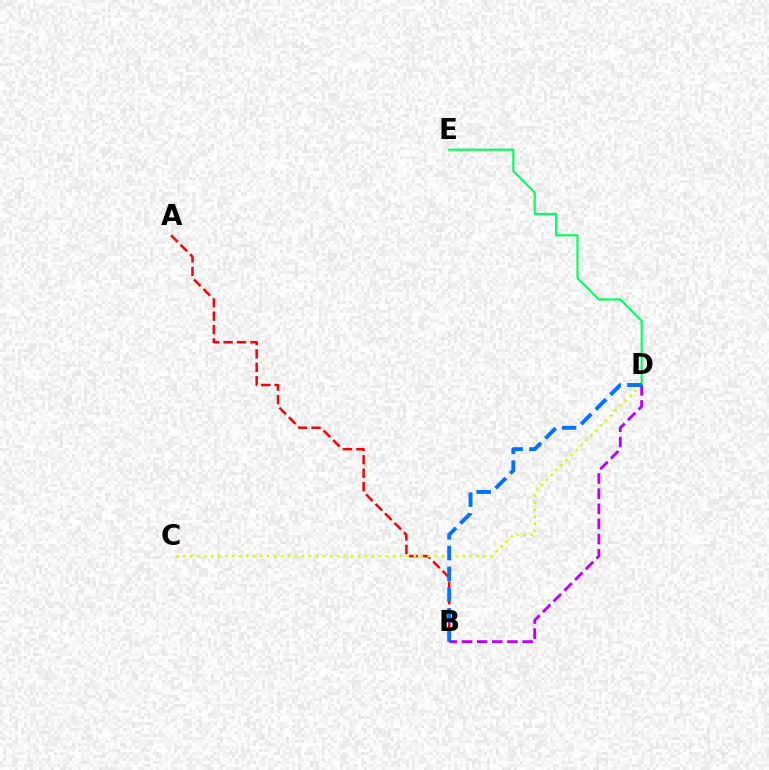{('D', 'E'): [{'color': '#00ff5c', 'line_style': 'solid', 'thickness': 1.52}], ('A', 'B'): [{'color': '#ff0000', 'line_style': 'dashed', 'thickness': 1.82}], ('C', 'D'): [{'color': '#d1ff00', 'line_style': 'dotted', 'thickness': 1.9}], ('B', 'D'): [{'color': '#b900ff', 'line_style': 'dashed', 'thickness': 2.06}, {'color': '#0074ff', 'line_style': 'dashed', 'thickness': 2.82}]}